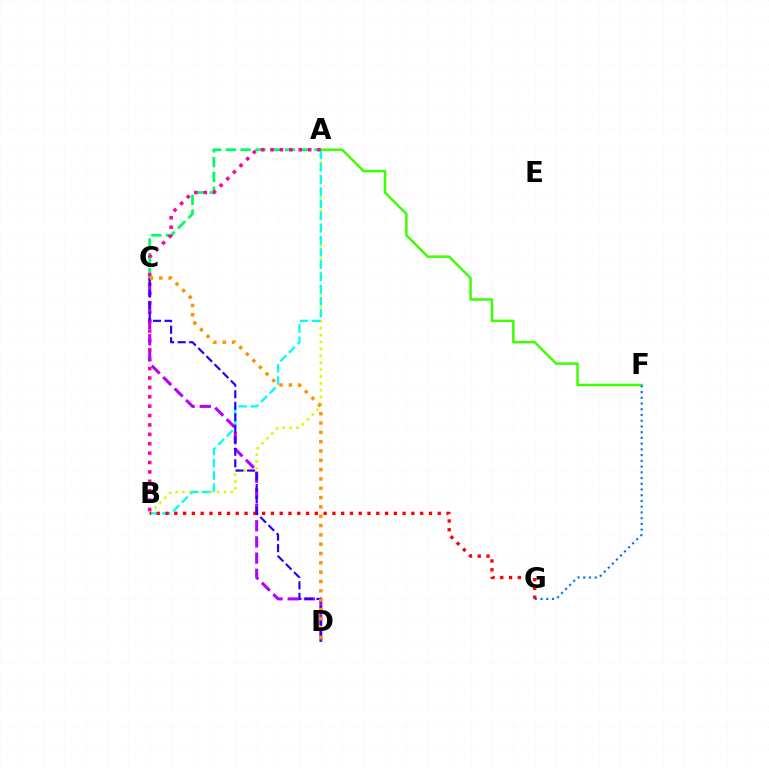{('A', 'F'): [{'color': '#3dff00', 'line_style': 'solid', 'thickness': 1.78}], ('A', 'C'): [{'color': '#00ff5c', 'line_style': 'dashed', 'thickness': 2.0}], ('F', 'G'): [{'color': '#0074ff', 'line_style': 'dotted', 'thickness': 1.56}], ('A', 'B'): [{'color': '#d1ff00', 'line_style': 'dotted', 'thickness': 1.87}, {'color': '#ff00ac', 'line_style': 'dotted', 'thickness': 2.55}, {'color': '#00fff6', 'line_style': 'dashed', 'thickness': 1.65}], ('C', 'D'): [{'color': '#b900ff', 'line_style': 'dashed', 'thickness': 2.2}, {'color': '#2500ff', 'line_style': 'dashed', 'thickness': 1.56}, {'color': '#ff9400', 'line_style': 'dotted', 'thickness': 2.53}], ('B', 'G'): [{'color': '#ff0000', 'line_style': 'dotted', 'thickness': 2.39}]}